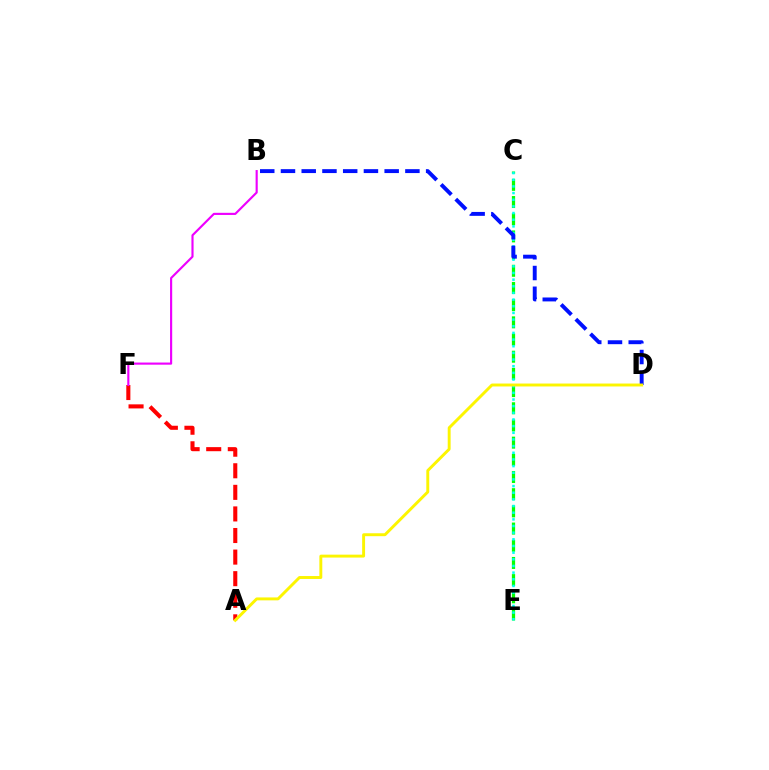{('A', 'F'): [{'color': '#ff0000', 'line_style': 'dashed', 'thickness': 2.93}], ('C', 'E'): [{'color': '#08ff00', 'line_style': 'dashed', 'thickness': 2.33}, {'color': '#00fff6', 'line_style': 'dotted', 'thickness': 1.81}], ('B', 'D'): [{'color': '#0010ff', 'line_style': 'dashed', 'thickness': 2.82}], ('B', 'F'): [{'color': '#ee00ff', 'line_style': 'solid', 'thickness': 1.54}], ('A', 'D'): [{'color': '#fcf500', 'line_style': 'solid', 'thickness': 2.1}]}